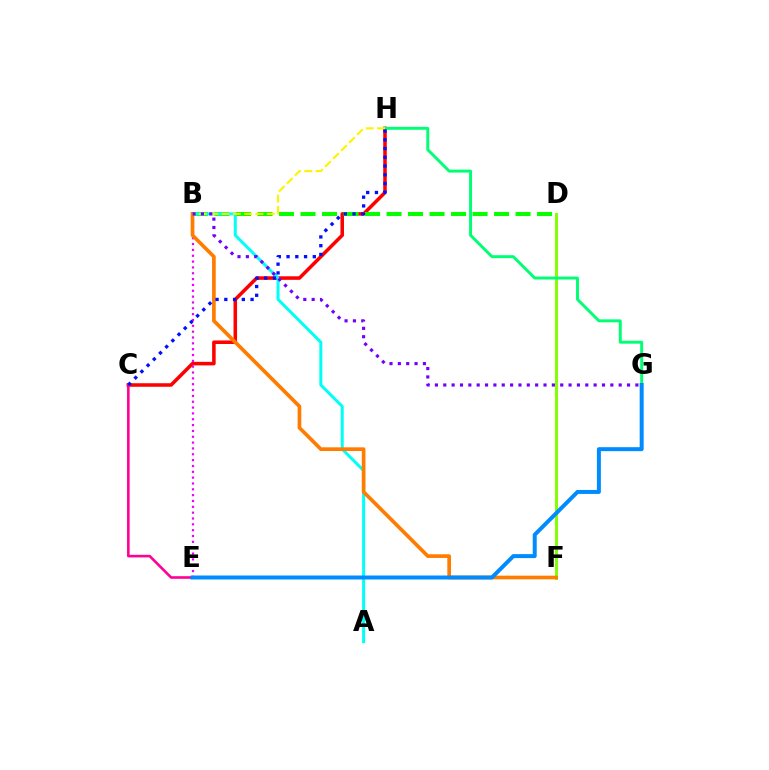{('C', 'H'): [{'color': '#ff0000', 'line_style': 'solid', 'thickness': 2.55}, {'color': '#0010ff', 'line_style': 'dotted', 'thickness': 2.38}], ('D', 'F'): [{'color': '#84ff00', 'line_style': 'solid', 'thickness': 2.13}], ('B', 'D'): [{'color': '#08ff00', 'line_style': 'dashed', 'thickness': 2.92}], ('C', 'E'): [{'color': '#ff0094', 'line_style': 'solid', 'thickness': 1.88}], ('B', 'E'): [{'color': '#ee00ff', 'line_style': 'dotted', 'thickness': 1.59}], ('A', 'B'): [{'color': '#00fff6', 'line_style': 'solid', 'thickness': 2.16}], ('G', 'H'): [{'color': '#00ff74', 'line_style': 'solid', 'thickness': 2.12}], ('B', 'F'): [{'color': '#ff7c00', 'line_style': 'solid', 'thickness': 2.65}], ('E', 'G'): [{'color': '#008cff', 'line_style': 'solid', 'thickness': 2.87}], ('B', 'H'): [{'color': '#fcf500', 'line_style': 'dashed', 'thickness': 1.54}], ('B', 'G'): [{'color': '#7200ff', 'line_style': 'dotted', 'thickness': 2.27}]}